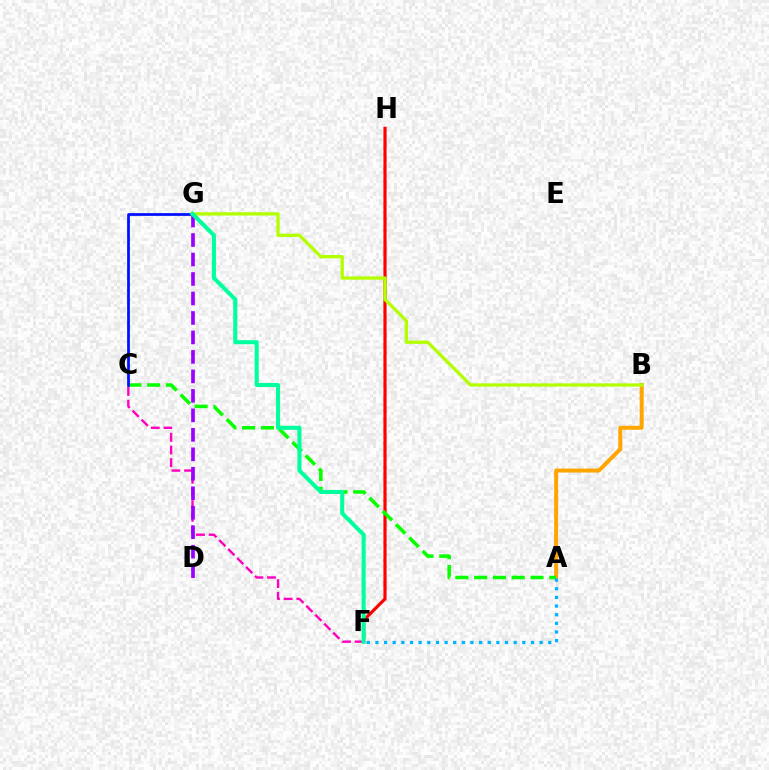{('F', 'H'): [{'color': '#ff0000', 'line_style': 'solid', 'thickness': 2.29}], ('C', 'F'): [{'color': '#ff00bd', 'line_style': 'dashed', 'thickness': 1.72}], ('A', 'B'): [{'color': '#ffa500', 'line_style': 'solid', 'thickness': 2.85}], ('A', 'C'): [{'color': '#08ff00', 'line_style': 'dashed', 'thickness': 2.55}], ('C', 'G'): [{'color': '#0010ff', 'line_style': 'solid', 'thickness': 1.98}], ('D', 'G'): [{'color': '#9b00ff', 'line_style': 'dashed', 'thickness': 2.65}], ('B', 'G'): [{'color': '#b3ff00', 'line_style': 'solid', 'thickness': 2.37}], ('F', 'G'): [{'color': '#00ff9d', 'line_style': 'solid', 'thickness': 2.93}], ('A', 'F'): [{'color': '#00b5ff', 'line_style': 'dotted', 'thickness': 2.35}]}